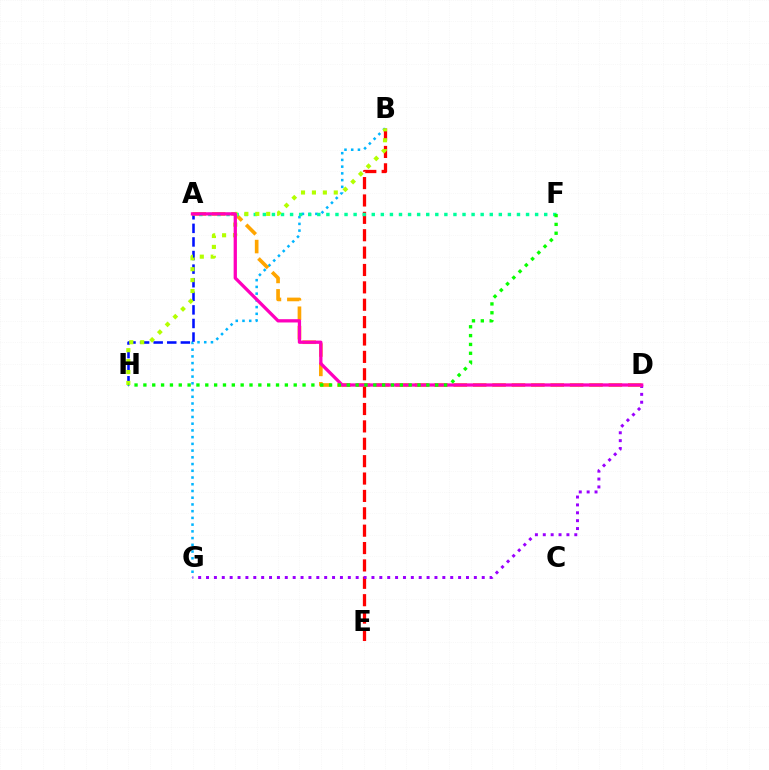{('B', 'E'): [{'color': '#ff0000', 'line_style': 'dashed', 'thickness': 2.36}], ('B', 'G'): [{'color': '#00b5ff', 'line_style': 'dotted', 'thickness': 1.83}], ('A', 'H'): [{'color': '#0010ff', 'line_style': 'dashed', 'thickness': 1.85}], ('D', 'G'): [{'color': '#9b00ff', 'line_style': 'dotted', 'thickness': 2.14}], ('A', 'D'): [{'color': '#ffa500', 'line_style': 'dashed', 'thickness': 2.63}, {'color': '#ff00bd', 'line_style': 'solid', 'thickness': 2.36}], ('A', 'F'): [{'color': '#00ff9d', 'line_style': 'dotted', 'thickness': 2.47}], ('B', 'H'): [{'color': '#b3ff00', 'line_style': 'dotted', 'thickness': 2.97}], ('F', 'H'): [{'color': '#08ff00', 'line_style': 'dotted', 'thickness': 2.4}]}